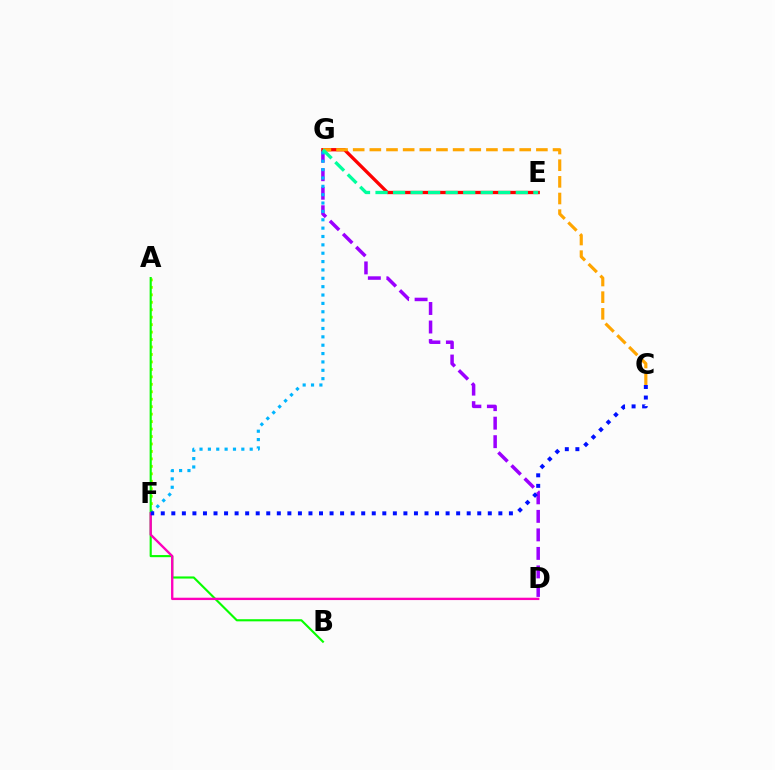{('D', 'G'): [{'color': '#9b00ff', 'line_style': 'dashed', 'thickness': 2.52}], ('A', 'F'): [{'color': '#b3ff00', 'line_style': 'dotted', 'thickness': 2.03}], ('E', 'G'): [{'color': '#ff0000', 'line_style': 'solid', 'thickness': 2.39}, {'color': '#00ff9d', 'line_style': 'dashed', 'thickness': 2.38}], ('F', 'G'): [{'color': '#00b5ff', 'line_style': 'dotted', 'thickness': 2.27}], ('A', 'B'): [{'color': '#08ff00', 'line_style': 'solid', 'thickness': 1.53}], ('C', 'G'): [{'color': '#ffa500', 'line_style': 'dashed', 'thickness': 2.26}], ('D', 'F'): [{'color': '#ff00bd', 'line_style': 'solid', 'thickness': 1.69}], ('C', 'F'): [{'color': '#0010ff', 'line_style': 'dotted', 'thickness': 2.87}]}